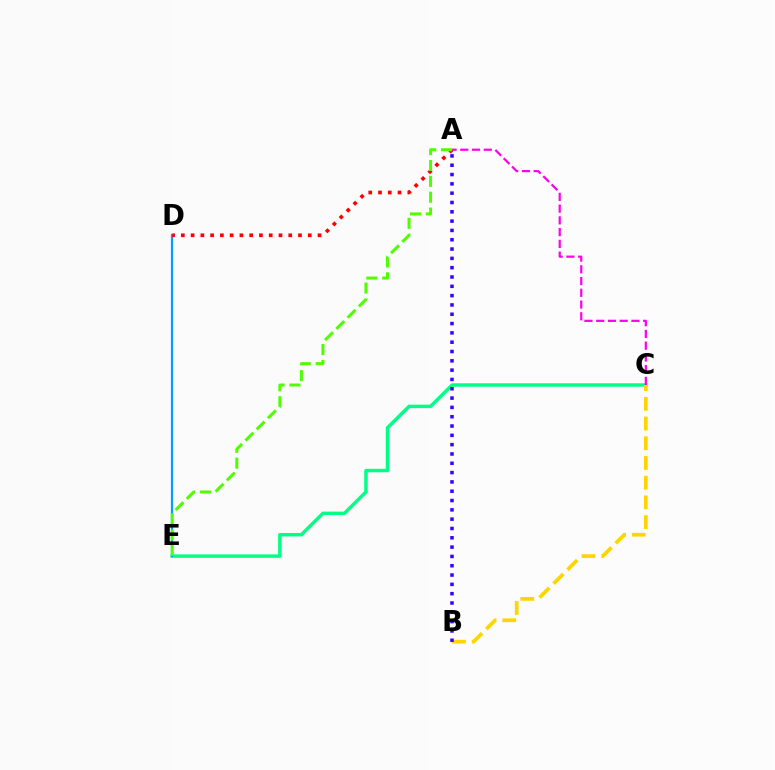{('C', 'E'): [{'color': '#00ff86', 'line_style': 'solid', 'thickness': 2.48}], ('B', 'C'): [{'color': '#ffd500', 'line_style': 'dashed', 'thickness': 2.68}], ('A', 'B'): [{'color': '#3700ff', 'line_style': 'dotted', 'thickness': 2.53}], ('D', 'E'): [{'color': '#009eff', 'line_style': 'solid', 'thickness': 1.59}], ('A', 'C'): [{'color': '#ff00ed', 'line_style': 'dashed', 'thickness': 1.6}], ('A', 'D'): [{'color': '#ff0000', 'line_style': 'dotted', 'thickness': 2.65}], ('A', 'E'): [{'color': '#4fff00', 'line_style': 'dashed', 'thickness': 2.16}]}